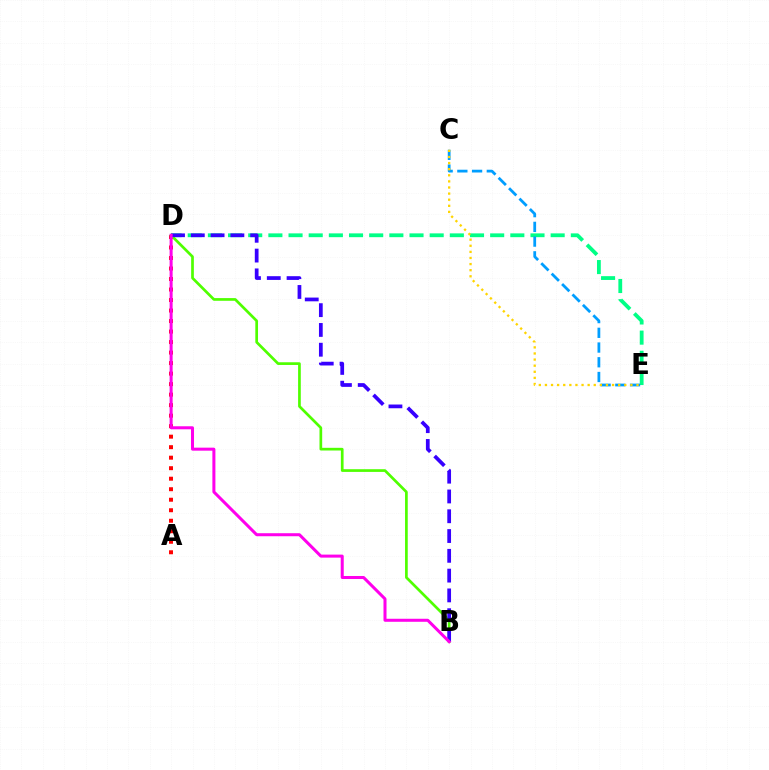{('D', 'E'): [{'color': '#00ff86', 'line_style': 'dashed', 'thickness': 2.74}], ('A', 'D'): [{'color': '#ff0000', 'line_style': 'dotted', 'thickness': 2.86}], ('C', 'E'): [{'color': '#009eff', 'line_style': 'dashed', 'thickness': 2.0}, {'color': '#ffd500', 'line_style': 'dotted', 'thickness': 1.66}], ('B', 'D'): [{'color': '#4fff00', 'line_style': 'solid', 'thickness': 1.94}, {'color': '#3700ff', 'line_style': 'dashed', 'thickness': 2.69}, {'color': '#ff00ed', 'line_style': 'solid', 'thickness': 2.18}]}